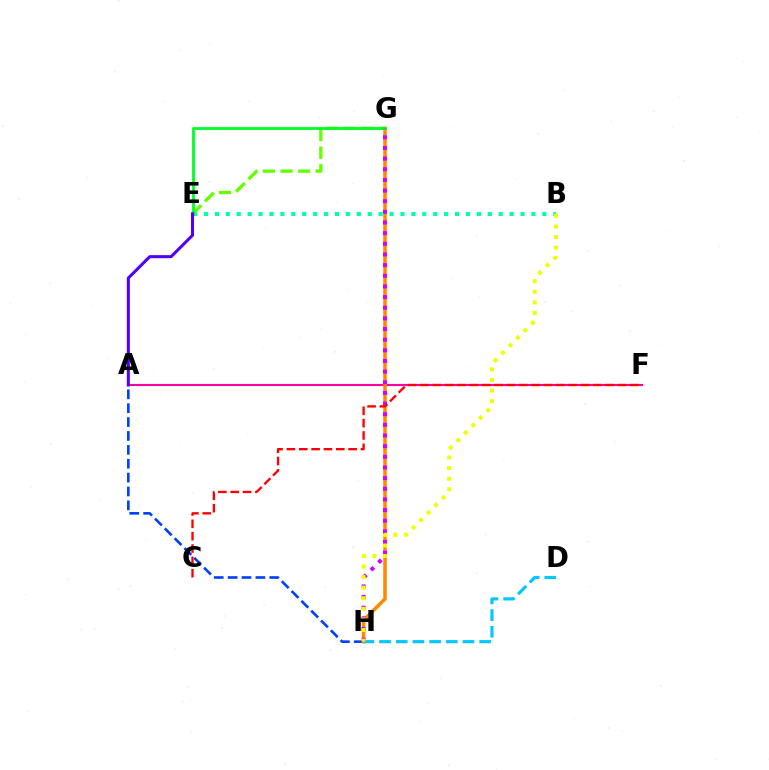{('B', 'E'): [{'color': '#00ffaf', 'line_style': 'dotted', 'thickness': 2.97}], ('A', 'H'): [{'color': '#003fff', 'line_style': 'dashed', 'thickness': 1.89}], ('A', 'F'): [{'color': '#ff00a0', 'line_style': 'solid', 'thickness': 1.51}], ('E', 'G'): [{'color': '#66ff00', 'line_style': 'dashed', 'thickness': 2.39}, {'color': '#00ff27', 'line_style': 'solid', 'thickness': 2.03}], ('G', 'H'): [{'color': '#ff8800', 'line_style': 'solid', 'thickness': 2.53}, {'color': '#d600ff', 'line_style': 'dotted', 'thickness': 2.89}], ('D', 'H'): [{'color': '#00c7ff', 'line_style': 'dashed', 'thickness': 2.27}], ('A', 'E'): [{'color': '#4f00ff', 'line_style': 'solid', 'thickness': 2.19}], ('B', 'H'): [{'color': '#eeff00', 'line_style': 'dotted', 'thickness': 2.88}], ('C', 'F'): [{'color': '#ff0000', 'line_style': 'dashed', 'thickness': 1.68}]}